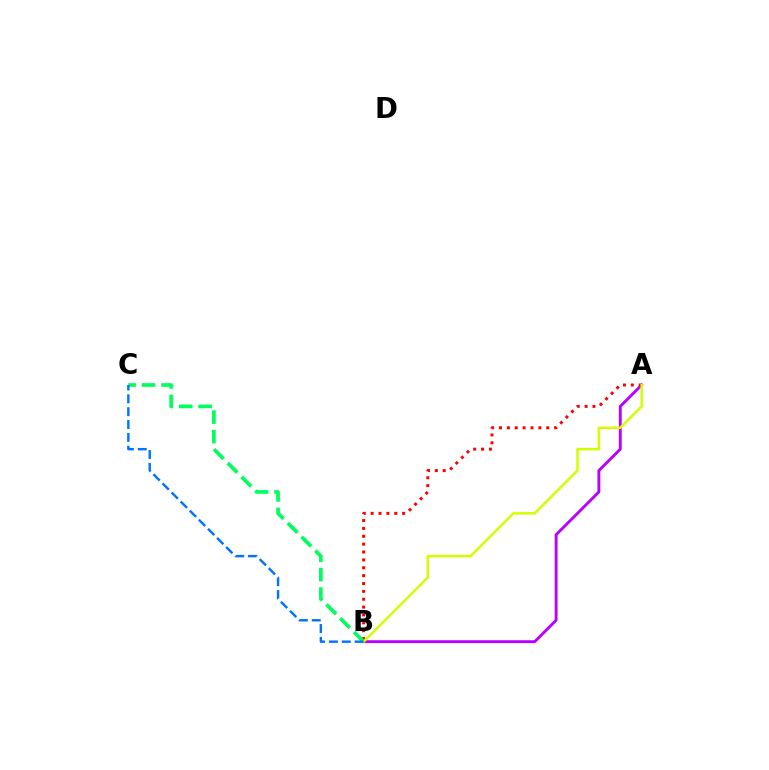{('A', 'B'): [{'color': '#b900ff', 'line_style': 'solid', 'thickness': 2.07}, {'color': '#ff0000', 'line_style': 'dotted', 'thickness': 2.14}, {'color': '#d1ff00', 'line_style': 'solid', 'thickness': 1.8}], ('B', 'C'): [{'color': '#00ff5c', 'line_style': 'dashed', 'thickness': 2.65}, {'color': '#0074ff', 'line_style': 'dashed', 'thickness': 1.75}]}